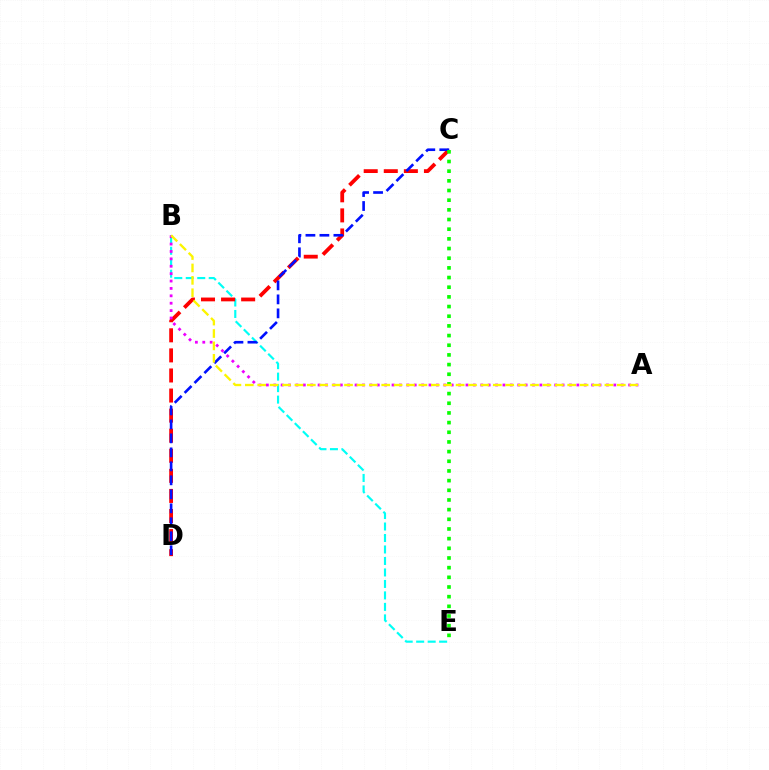{('B', 'E'): [{'color': '#00fff6', 'line_style': 'dashed', 'thickness': 1.56}], ('C', 'D'): [{'color': '#ff0000', 'line_style': 'dashed', 'thickness': 2.73}, {'color': '#0010ff', 'line_style': 'dashed', 'thickness': 1.9}], ('A', 'B'): [{'color': '#ee00ff', 'line_style': 'dotted', 'thickness': 2.01}, {'color': '#fcf500', 'line_style': 'dashed', 'thickness': 1.68}], ('C', 'E'): [{'color': '#08ff00', 'line_style': 'dotted', 'thickness': 2.63}]}